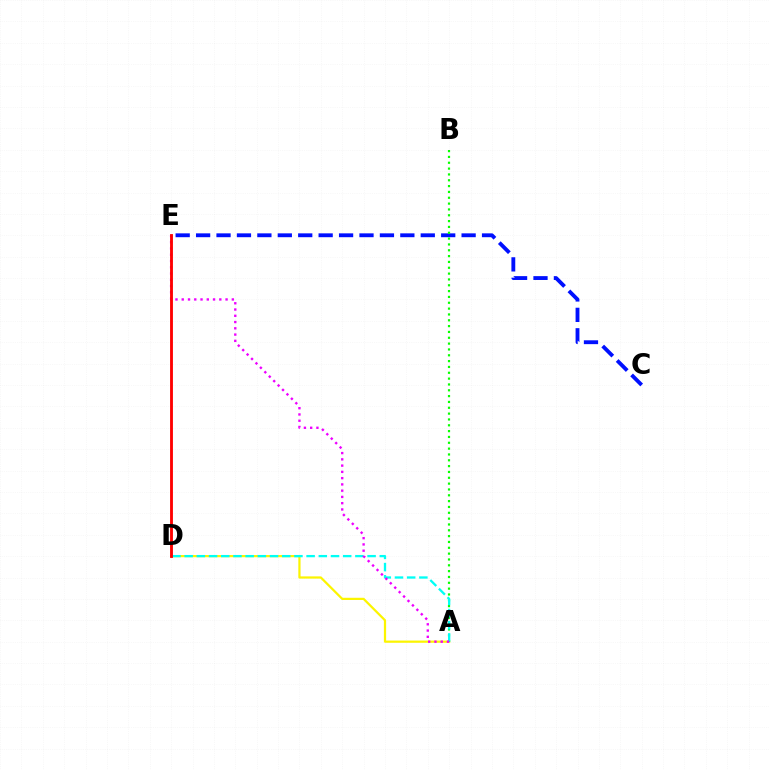{('C', 'E'): [{'color': '#0010ff', 'line_style': 'dashed', 'thickness': 2.77}], ('A', 'D'): [{'color': '#fcf500', 'line_style': 'solid', 'thickness': 1.6}, {'color': '#00fff6', 'line_style': 'dashed', 'thickness': 1.66}], ('A', 'B'): [{'color': '#08ff00', 'line_style': 'dotted', 'thickness': 1.59}], ('A', 'E'): [{'color': '#ee00ff', 'line_style': 'dotted', 'thickness': 1.7}], ('D', 'E'): [{'color': '#ff0000', 'line_style': 'solid', 'thickness': 2.06}]}